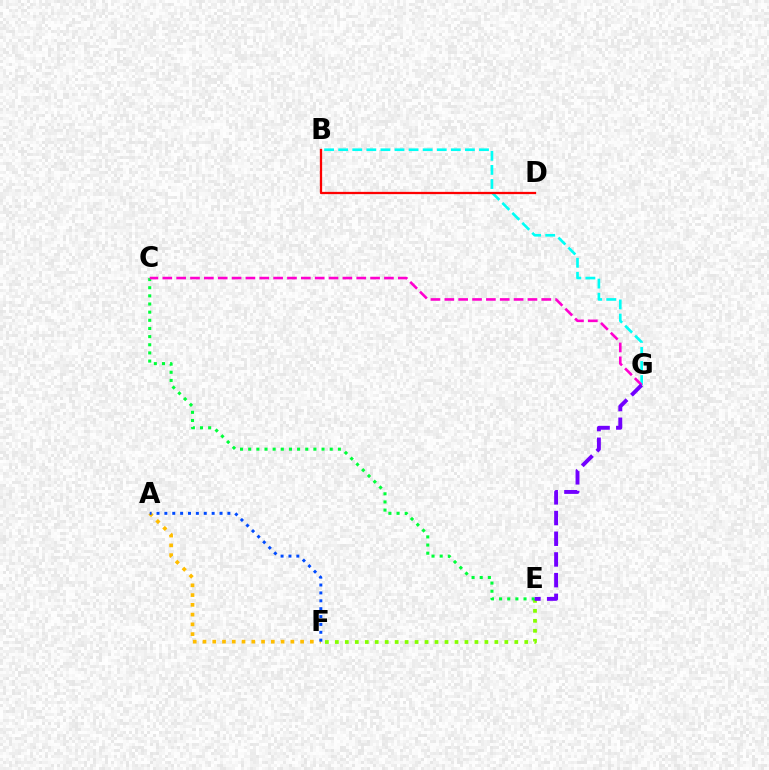{('B', 'G'): [{'color': '#00fff6', 'line_style': 'dashed', 'thickness': 1.91}], ('B', 'D'): [{'color': '#ff0000', 'line_style': 'solid', 'thickness': 1.64}], ('E', 'F'): [{'color': '#84ff00', 'line_style': 'dotted', 'thickness': 2.71}], ('C', 'E'): [{'color': '#00ff39', 'line_style': 'dotted', 'thickness': 2.21}], ('C', 'G'): [{'color': '#ff00cf', 'line_style': 'dashed', 'thickness': 1.88}], ('A', 'F'): [{'color': '#ffbd00', 'line_style': 'dotted', 'thickness': 2.65}, {'color': '#004bff', 'line_style': 'dotted', 'thickness': 2.14}], ('E', 'G'): [{'color': '#7200ff', 'line_style': 'dashed', 'thickness': 2.81}]}